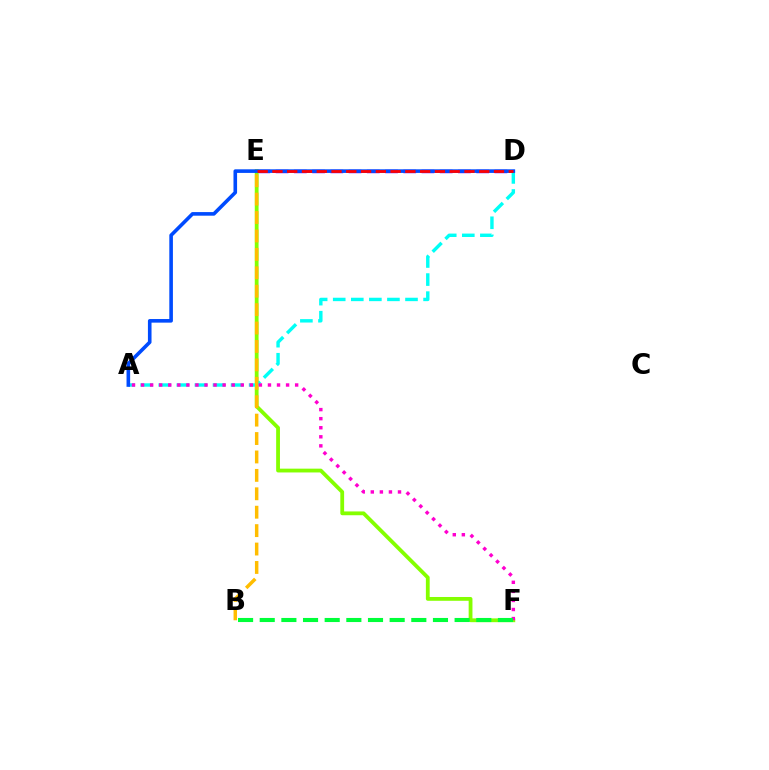{('D', 'E'): [{'color': '#7200ff', 'line_style': 'dashed', 'thickness': 2.48}, {'color': '#ff0000', 'line_style': 'dashed', 'thickness': 2.01}], ('E', 'F'): [{'color': '#84ff00', 'line_style': 'solid', 'thickness': 2.74}], ('A', 'D'): [{'color': '#00fff6', 'line_style': 'dashed', 'thickness': 2.46}, {'color': '#004bff', 'line_style': 'solid', 'thickness': 2.6}], ('B', 'E'): [{'color': '#ffbd00', 'line_style': 'dashed', 'thickness': 2.5}], ('A', 'F'): [{'color': '#ff00cf', 'line_style': 'dotted', 'thickness': 2.46}], ('B', 'F'): [{'color': '#00ff39', 'line_style': 'dashed', 'thickness': 2.94}]}